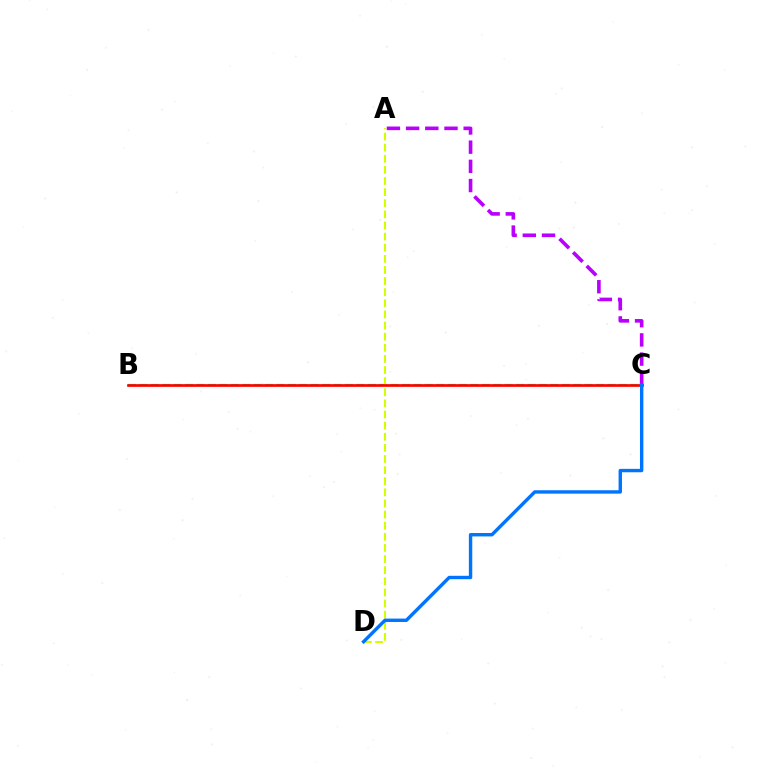{('B', 'C'): [{'color': '#00ff5c', 'line_style': 'dashed', 'thickness': 1.55}, {'color': '#ff0000', 'line_style': 'solid', 'thickness': 1.93}], ('A', 'D'): [{'color': '#d1ff00', 'line_style': 'dashed', 'thickness': 1.51}], ('A', 'C'): [{'color': '#b900ff', 'line_style': 'dashed', 'thickness': 2.61}], ('C', 'D'): [{'color': '#0074ff', 'line_style': 'solid', 'thickness': 2.45}]}